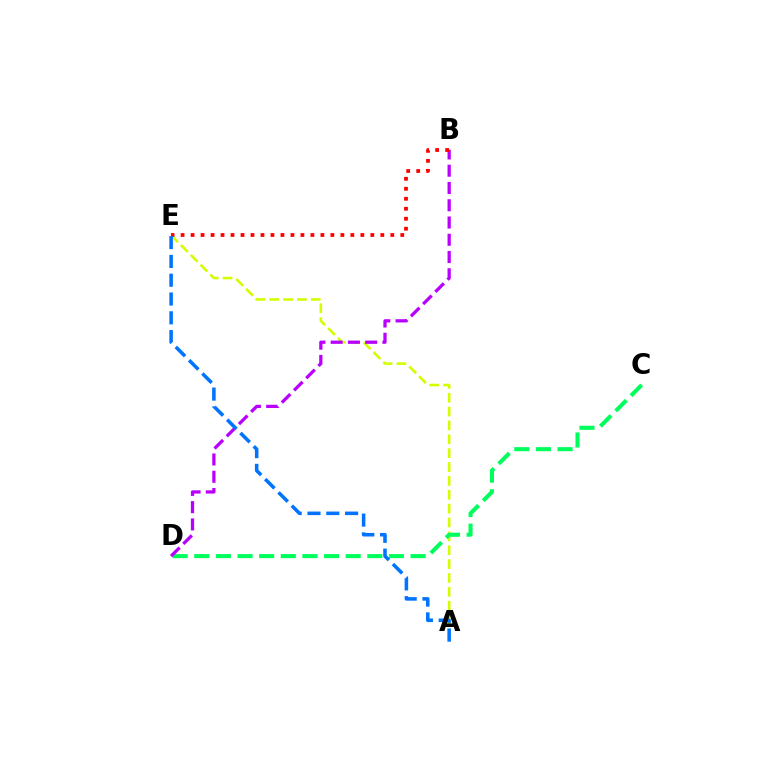{('A', 'E'): [{'color': '#d1ff00', 'line_style': 'dashed', 'thickness': 1.88}, {'color': '#0074ff', 'line_style': 'dashed', 'thickness': 2.55}], ('C', 'D'): [{'color': '#00ff5c', 'line_style': 'dashed', 'thickness': 2.94}], ('B', 'D'): [{'color': '#b900ff', 'line_style': 'dashed', 'thickness': 2.35}], ('B', 'E'): [{'color': '#ff0000', 'line_style': 'dotted', 'thickness': 2.71}]}